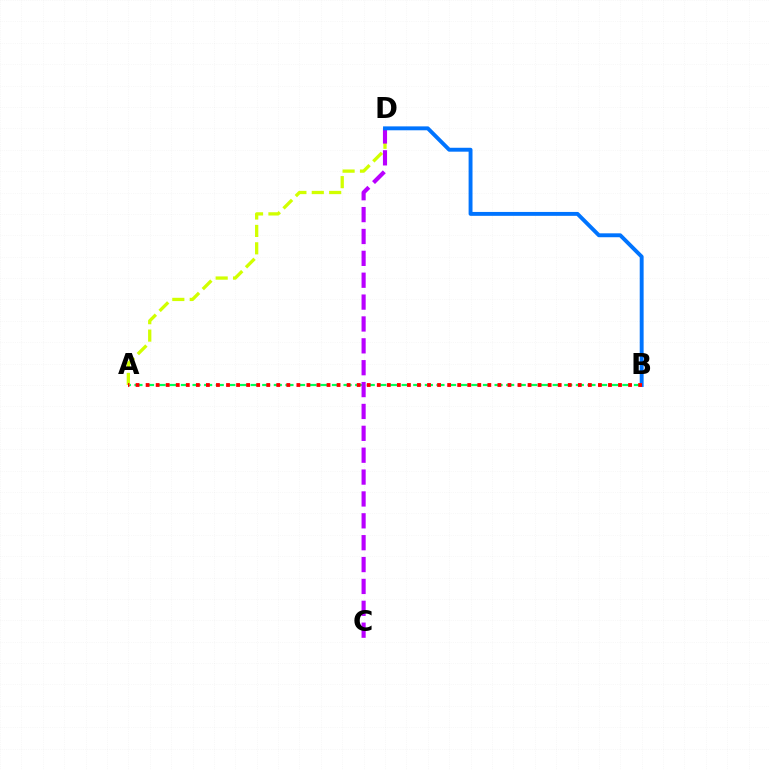{('A', 'B'): [{'color': '#00ff5c', 'line_style': 'dashed', 'thickness': 1.58}, {'color': '#ff0000', 'line_style': 'dotted', 'thickness': 2.73}], ('A', 'D'): [{'color': '#d1ff00', 'line_style': 'dashed', 'thickness': 2.36}], ('C', 'D'): [{'color': '#b900ff', 'line_style': 'dashed', 'thickness': 2.97}], ('B', 'D'): [{'color': '#0074ff', 'line_style': 'solid', 'thickness': 2.81}]}